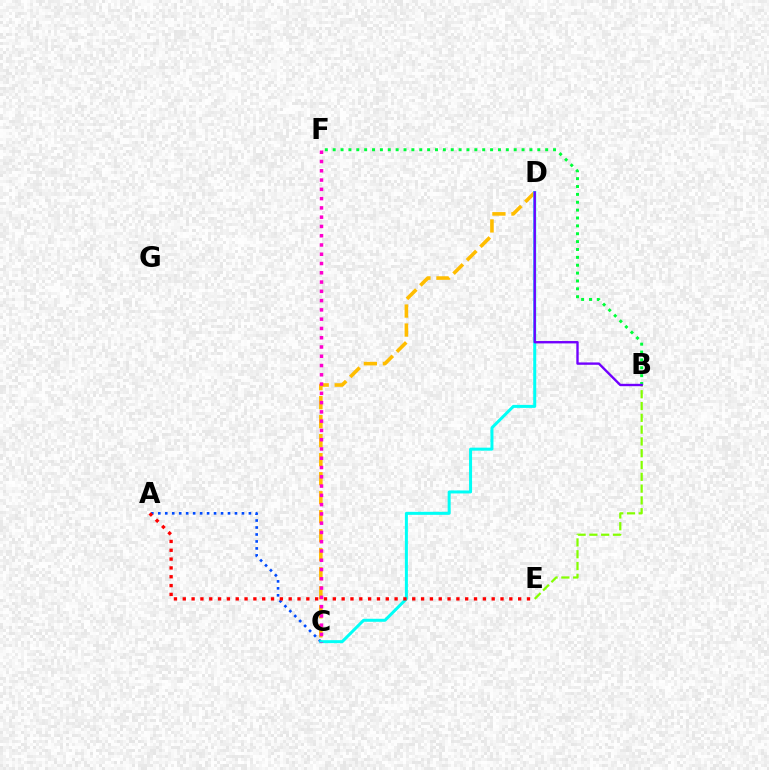{('A', 'C'): [{'color': '#004bff', 'line_style': 'dotted', 'thickness': 1.89}], ('C', 'D'): [{'color': '#ffbd00', 'line_style': 'dashed', 'thickness': 2.58}, {'color': '#00fff6', 'line_style': 'solid', 'thickness': 2.16}], ('B', 'E'): [{'color': '#84ff00', 'line_style': 'dashed', 'thickness': 1.6}], ('A', 'E'): [{'color': '#ff0000', 'line_style': 'dotted', 'thickness': 2.4}], ('B', 'F'): [{'color': '#00ff39', 'line_style': 'dotted', 'thickness': 2.14}], ('C', 'F'): [{'color': '#ff00cf', 'line_style': 'dotted', 'thickness': 2.52}], ('B', 'D'): [{'color': '#7200ff', 'line_style': 'solid', 'thickness': 1.71}]}